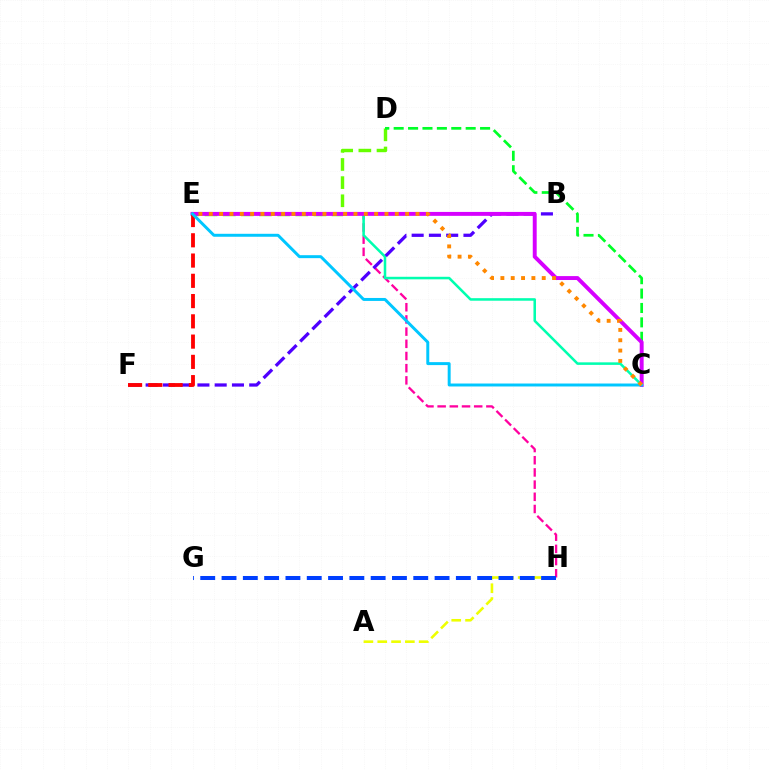{('A', 'H'): [{'color': '#eeff00', 'line_style': 'dashed', 'thickness': 1.88}], ('E', 'H'): [{'color': '#ff00a0', 'line_style': 'dashed', 'thickness': 1.66}], ('C', 'E'): [{'color': '#00ffaf', 'line_style': 'solid', 'thickness': 1.83}, {'color': '#d600ff', 'line_style': 'solid', 'thickness': 2.83}, {'color': '#00c7ff', 'line_style': 'solid', 'thickness': 2.13}, {'color': '#ff8800', 'line_style': 'dotted', 'thickness': 2.81}], ('D', 'E'): [{'color': '#66ff00', 'line_style': 'dashed', 'thickness': 2.47}], ('B', 'F'): [{'color': '#4f00ff', 'line_style': 'dashed', 'thickness': 2.35}], ('C', 'D'): [{'color': '#00ff27', 'line_style': 'dashed', 'thickness': 1.96}], ('E', 'F'): [{'color': '#ff0000', 'line_style': 'dashed', 'thickness': 2.75}], ('G', 'H'): [{'color': '#003fff', 'line_style': 'dashed', 'thickness': 2.89}]}